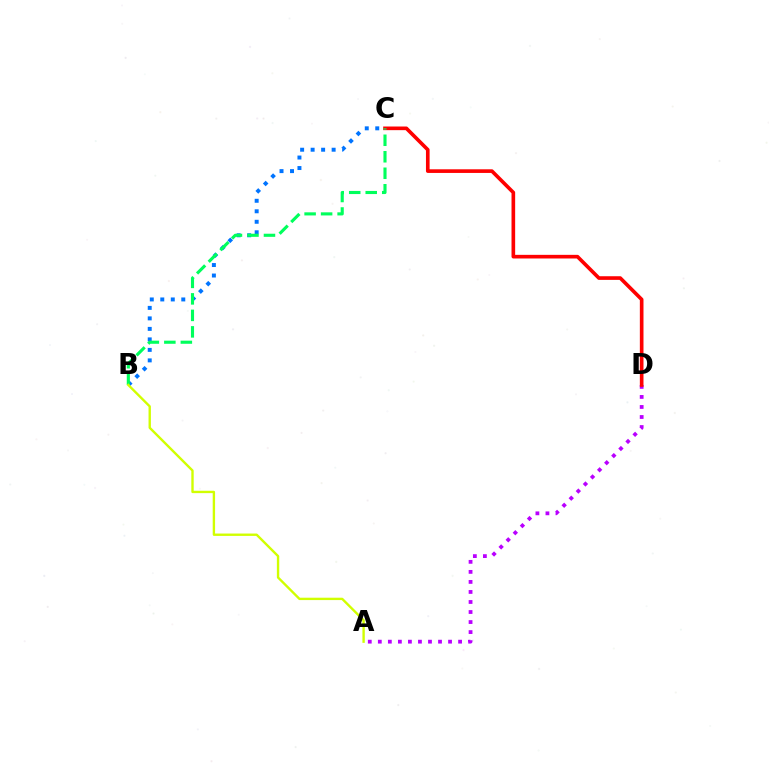{('B', 'C'): [{'color': '#0074ff', 'line_style': 'dotted', 'thickness': 2.85}, {'color': '#00ff5c', 'line_style': 'dashed', 'thickness': 2.24}], ('A', 'D'): [{'color': '#b900ff', 'line_style': 'dotted', 'thickness': 2.73}], ('C', 'D'): [{'color': '#ff0000', 'line_style': 'solid', 'thickness': 2.62}], ('A', 'B'): [{'color': '#d1ff00', 'line_style': 'solid', 'thickness': 1.71}]}